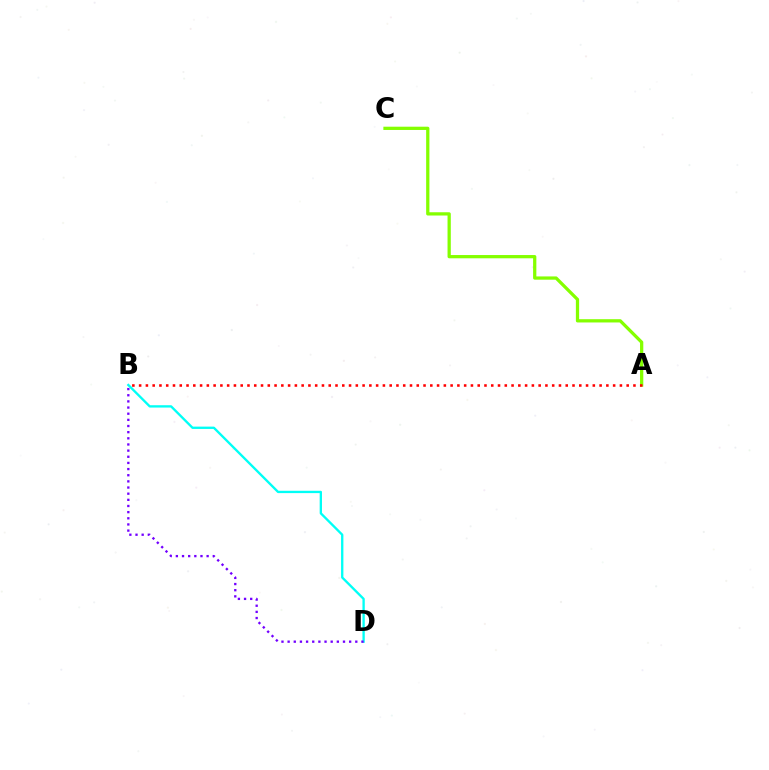{('B', 'D'): [{'color': '#00fff6', 'line_style': 'solid', 'thickness': 1.68}, {'color': '#7200ff', 'line_style': 'dotted', 'thickness': 1.67}], ('A', 'C'): [{'color': '#84ff00', 'line_style': 'solid', 'thickness': 2.35}], ('A', 'B'): [{'color': '#ff0000', 'line_style': 'dotted', 'thickness': 1.84}]}